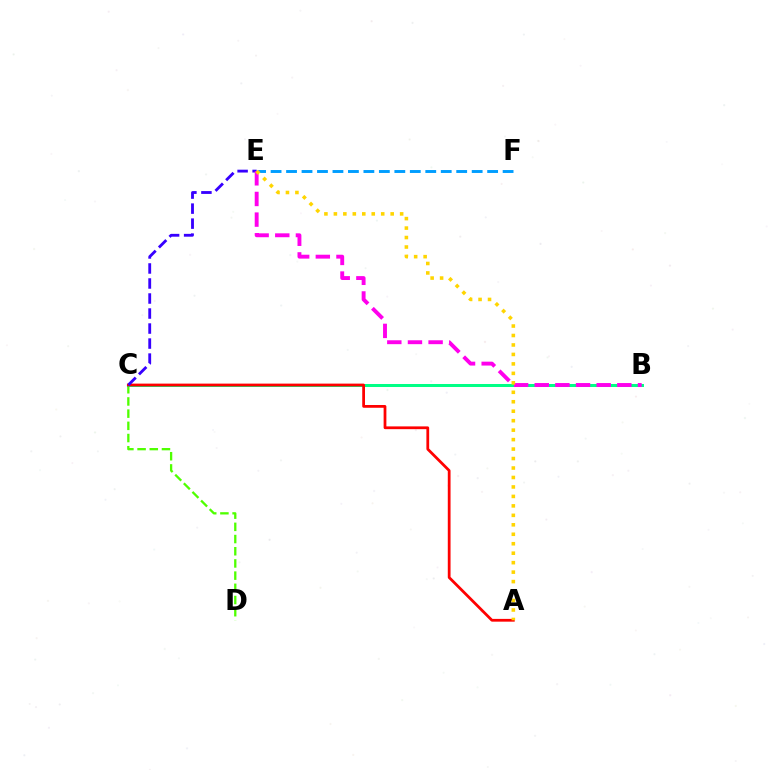{('C', 'D'): [{'color': '#4fff00', 'line_style': 'dashed', 'thickness': 1.66}], ('B', 'C'): [{'color': '#00ff86', 'line_style': 'solid', 'thickness': 2.17}], ('E', 'F'): [{'color': '#009eff', 'line_style': 'dashed', 'thickness': 2.1}], ('A', 'C'): [{'color': '#ff0000', 'line_style': 'solid', 'thickness': 1.99}], ('C', 'E'): [{'color': '#3700ff', 'line_style': 'dashed', 'thickness': 2.04}], ('B', 'E'): [{'color': '#ff00ed', 'line_style': 'dashed', 'thickness': 2.8}], ('A', 'E'): [{'color': '#ffd500', 'line_style': 'dotted', 'thickness': 2.57}]}